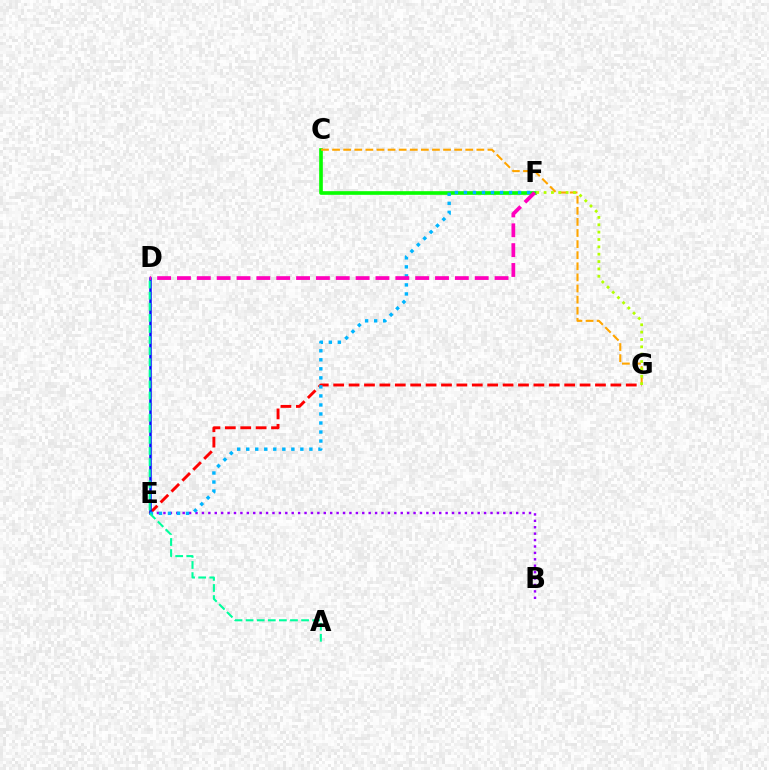{('E', 'G'): [{'color': '#ff0000', 'line_style': 'dashed', 'thickness': 2.09}], ('B', 'E'): [{'color': '#9b00ff', 'line_style': 'dotted', 'thickness': 1.74}], ('C', 'F'): [{'color': '#08ff00', 'line_style': 'solid', 'thickness': 2.63}], ('C', 'G'): [{'color': '#ffa500', 'line_style': 'dashed', 'thickness': 1.51}], ('D', 'E'): [{'color': '#0010ff', 'line_style': 'solid', 'thickness': 1.8}], ('F', 'G'): [{'color': '#b3ff00', 'line_style': 'dotted', 'thickness': 2.0}], ('E', 'F'): [{'color': '#00b5ff', 'line_style': 'dotted', 'thickness': 2.45}], ('A', 'D'): [{'color': '#00ff9d', 'line_style': 'dashed', 'thickness': 1.51}], ('D', 'F'): [{'color': '#ff00bd', 'line_style': 'dashed', 'thickness': 2.7}]}